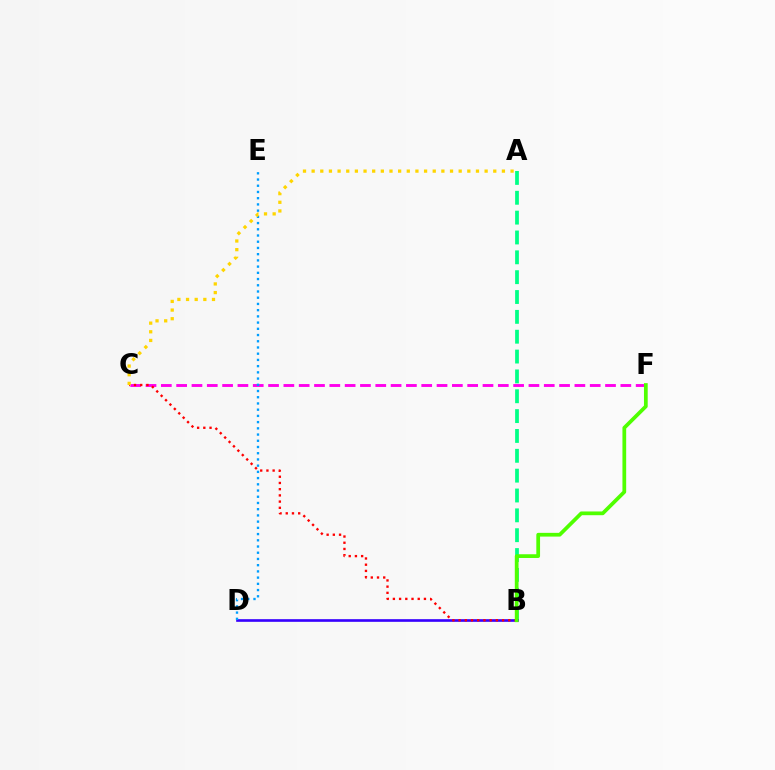{('A', 'B'): [{'color': '#00ff86', 'line_style': 'dashed', 'thickness': 2.7}], ('C', 'F'): [{'color': '#ff00ed', 'line_style': 'dashed', 'thickness': 2.08}], ('B', 'D'): [{'color': '#3700ff', 'line_style': 'solid', 'thickness': 1.91}], ('B', 'C'): [{'color': '#ff0000', 'line_style': 'dotted', 'thickness': 1.69}], ('D', 'E'): [{'color': '#009eff', 'line_style': 'dotted', 'thickness': 1.69}], ('B', 'F'): [{'color': '#4fff00', 'line_style': 'solid', 'thickness': 2.69}], ('A', 'C'): [{'color': '#ffd500', 'line_style': 'dotted', 'thickness': 2.35}]}